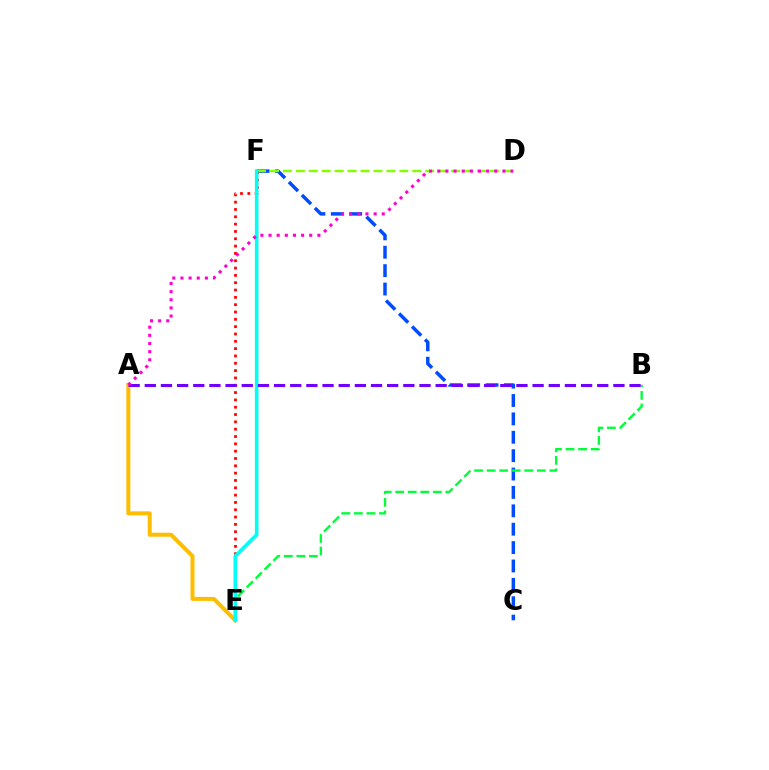{('C', 'F'): [{'color': '#004bff', 'line_style': 'dashed', 'thickness': 2.5}], ('A', 'E'): [{'color': '#ffbd00', 'line_style': 'solid', 'thickness': 2.88}], ('D', 'F'): [{'color': '#84ff00', 'line_style': 'dashed', 'thickness': 1.76}], ('E', 'F'): [{'color': '#ff0000', 'line_style': 'dotted', 'thickness': 1.99}, {'color': '#00fff6', 'line_style': 'solid', 'thickness': 2.58}], ('B', 'E'): [{'color': '#00ff39', 'line_style': 'dashed', 'thickness': 1.7}], ('A', 'B'): [{'color': '#7200ff', 'line_style': 'dashed', 'thickness': 2.2}], ('A', 'D'): [{'color': '#ff00cf', 'line_style': 'dotted', 'thickness': 2.21}]}